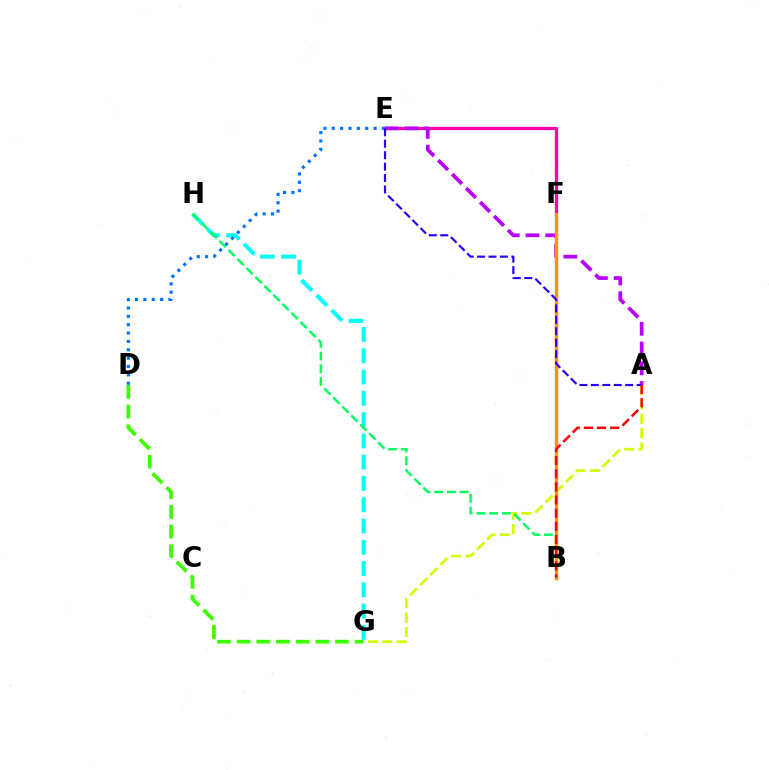{('A', 'G'): [{'color': '#d1ff00', 'line_style': 'dashed', 'thickness': 1.95}], ('G', 'H'): [{'color': '#00fff6', 'line_style': 'dashed', 'thickness': 2.89}], ('E', 'F'): [{'color': '#ff00ac', 'line_style': 'solid', 'thickness': 2.33}], ('A', 'E'): [{'color': '#b900ff', 'line_style': 'dashed', 'thickness': 2.68}, {'color': '#2500ff', 'line_style': 'dashed', 'thickness': 1.55}], ('B', 'H'): [{'color': '#00ff5c', 'line_style': 'dashed', 'thickness': 1.73}], ('D', 'E'): [{'color': '#0074ff', 'line_style': 'dotted', 'thickness': 2.27}], ('B', 'F'): [{'color': '#ff9400', 'line_style': 'solid', 'thickness': 2.47}], ('A', 'B'): [{'color': '#ff0000', 'line_style': 'dashed', 'thickness': 1.79}], ('D', 'G'): [{'color': '#3dff00', 'line_style': 'dashed', 'thickness': 2.67}]}